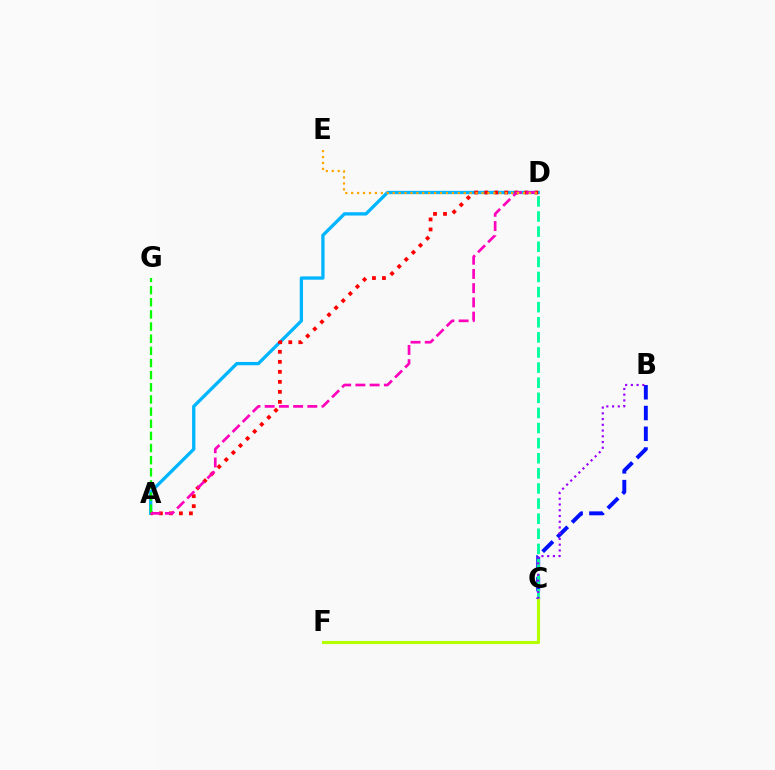{('B', 'C'): [{'color': '#0010ff', 'line_style': 'dashed', 'thickness': 2.82}, {'color': '#9b00ff', 'line_style': 'dotted', 'thickness': 1.56}], ('A', 'D'): [{'color': '#00b5ff', 'line_style': 'solid', 'thickness': 2.37}, {'color': '#ff0000', 'line_style': 'dotted', 'thickness': 2.72}, {'color': '#ff00bd', 'line_style': 'dashed', 'thickness': 1.93}], ('C', 'D'): [{'color': '#00ff9d', 'line_style': 'dashed', 'thickness': 2.05}], ('A', 'G'): [{'color': '#08ff00', 'line_style': 'dashed', 'thickness': 1.65}], ('C', 'F'): [{'color': '#b3ff00', 'line_style': 'solid', 'thickness': 2.25}], ('D', 'E'): [{'color': '#ffa500', 'line_style': 'dotted', 'thickness': 1.61}]}